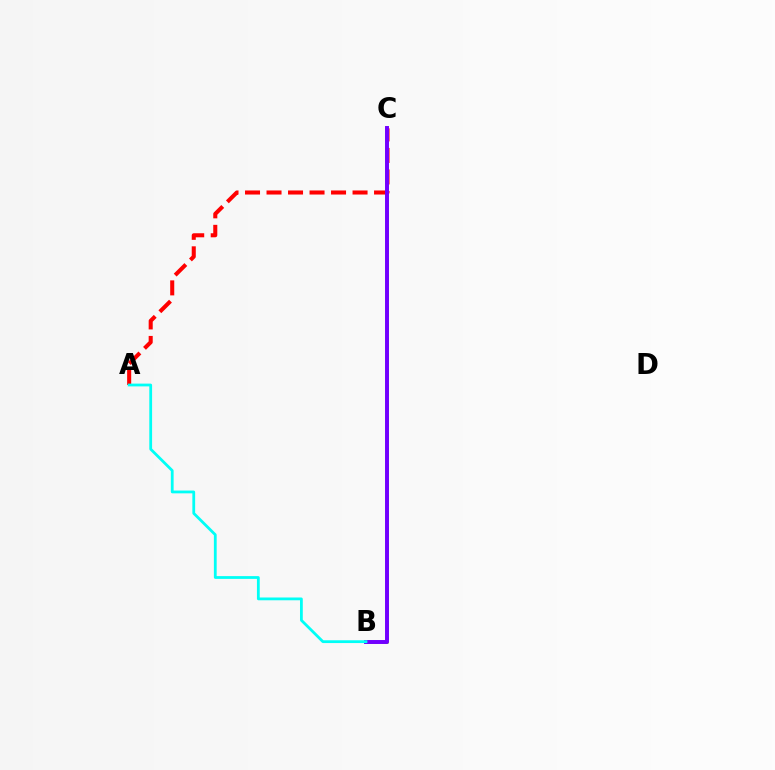{('B', 'C'): [{'color': '#84ff00', 'line_style': 'dashed', 'thickness': 2.14}, {'color': '#7200ff', 'line_style': 'solid', 'thickness': 2.84}], ('A', 'C'): [{'color': '#ff0000', 'line_style': 'dashed', 'thickness': 2.92}], ('A', 'B'): [{'color': '#00fff6', 'line_style': 'solid', 'thickness': 2.0}]}